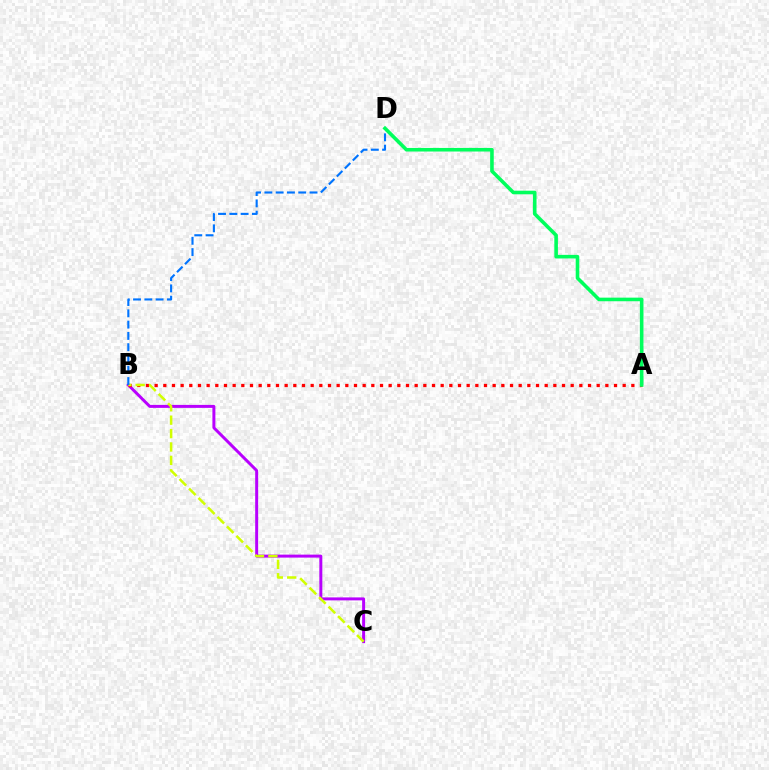{('B', 'C'): [{'color': '#b900ff', 'line_style': 'solid', 'thickness': 2.14}, {'color': '#d1ff00', 'line_style': 'dashed', 'thickness': 1.82}], ('A', 'B'): [{'color': '#ff0000', 'line_style': 'dotted', 'thickness': 2.35}], ('B', 'D'): [{'color': '#0074ff', 'line_style': 'dashed', 'thickness': 1.53}], ('A', 'D'): [{'color': '#00ff5c', 'line_style': 'solid', 'thickness': 2.59}]}